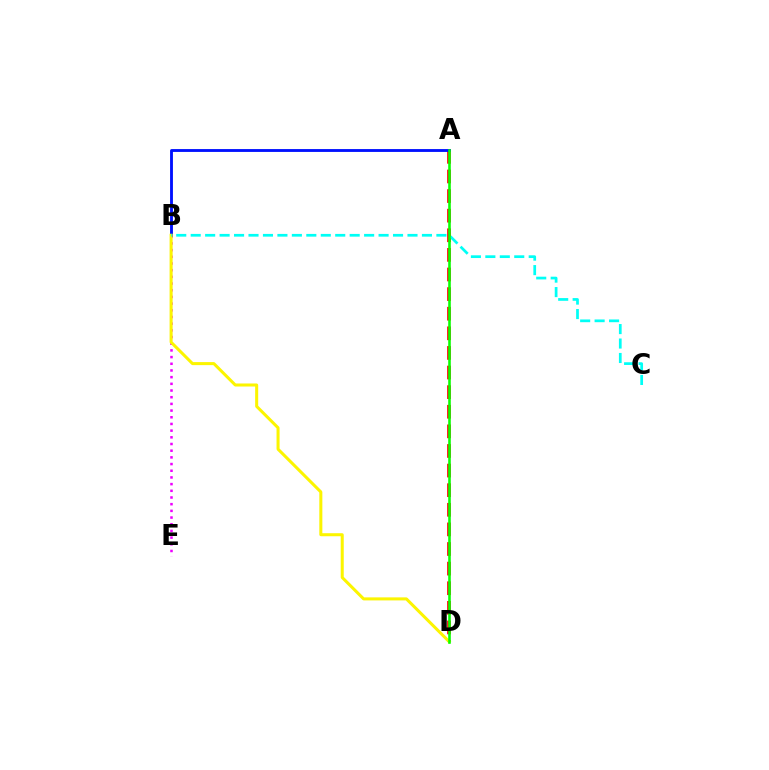{('B', 'E'): [{'color': '#ee00ff', 'line_style': 'dotted', 'thickness': 1.82}], ('A', 'D'): [{'color': '#ff0000', 'line_style': 'dashed', 'thickness': 2.66}, {'color': '#08ff00', 'line_style': 'solid', 'thickness': 1.86}], ('A', 'B'): [{'color': '#0010ff', 'line_style': 'solid', 'thickness': 2.06}], ('B', 'D'): [{'color': '#fcf500', 'line_style': 'solid', 'thickness': 2.18}], ('B', 'C'): [{'color': '#00fff6', 'line_style': 'dashed', 'thickness': 1.96}]}